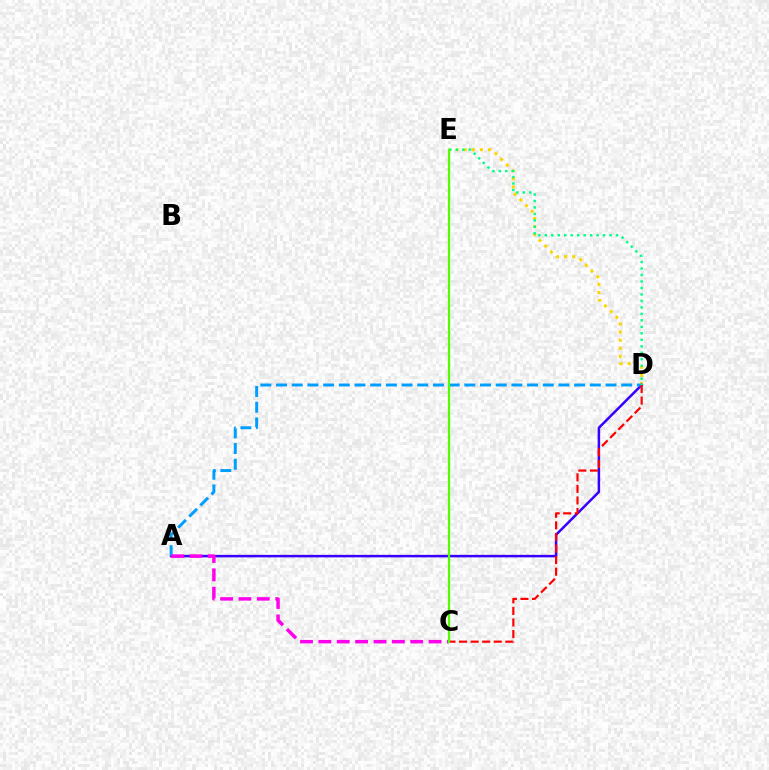{('D', 'E'): [{'color': '#ffd500', 'line_style': 'dotted', 'thickness': 2.2}, {'color': '#00ff86', 'line_style': 'dotted', 'thickness': 1.76}], ('A', 'D'): [{'color': '#3700ff', 'line_style': 'solid', 'thickness': 1.81}, {'color': '#009eff', 'line_style': 'dashed', 'thickness': 2.13}], ('A', 'C'): [{'color': '#ff00ed', 'line_style': 'dashed', 'thickness': 2.49}], ('C', 'D'): [{'color': '#ff0000', 'line_style': 'dashed', 'thickness': 1.57}], ('C', 'E'): [{'color': '#4fff00', 'line_style': 'solid', 'thickness': 1.59}]}